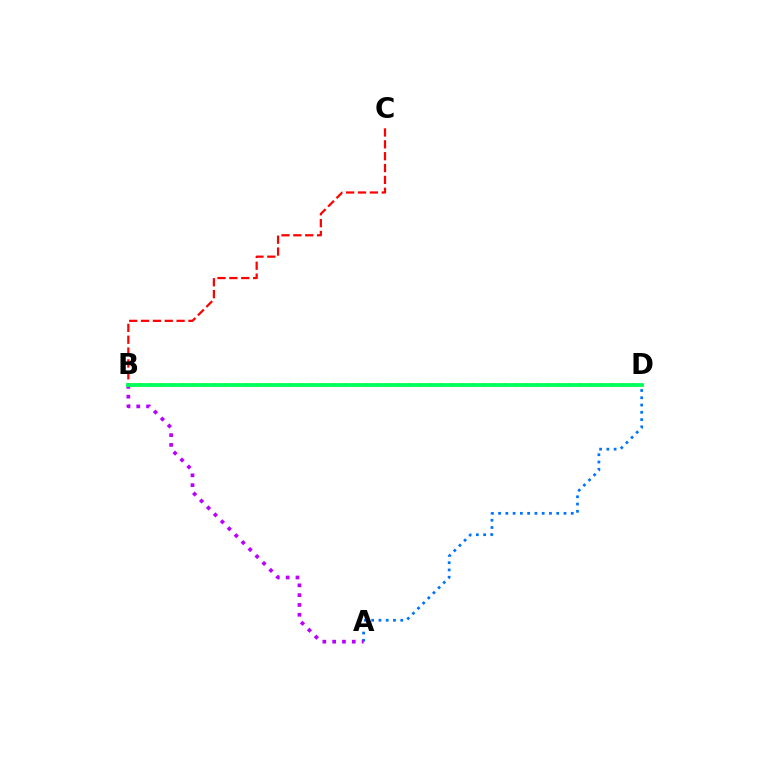{('B', 'D'): [{'color': '#d1ff00', 'line_style': 'dotted', 'thickness': 2.91}, {'color': '#00ff5c', 'line_style': 'solid', 'thickness': 2.72}], ('A', 'D'): [{'color': '#0074ff', 'line_style': 'dotted', 'thickness': 1.97}], ('B', 'C'): [{'color': '#ff0000', 'line_style': 'dashed', 'thickness': 1.61}], ('A', 'B'): [{'color': '#b900ff', 'line_style': 'dotted', 'thickness': 2.67}]}